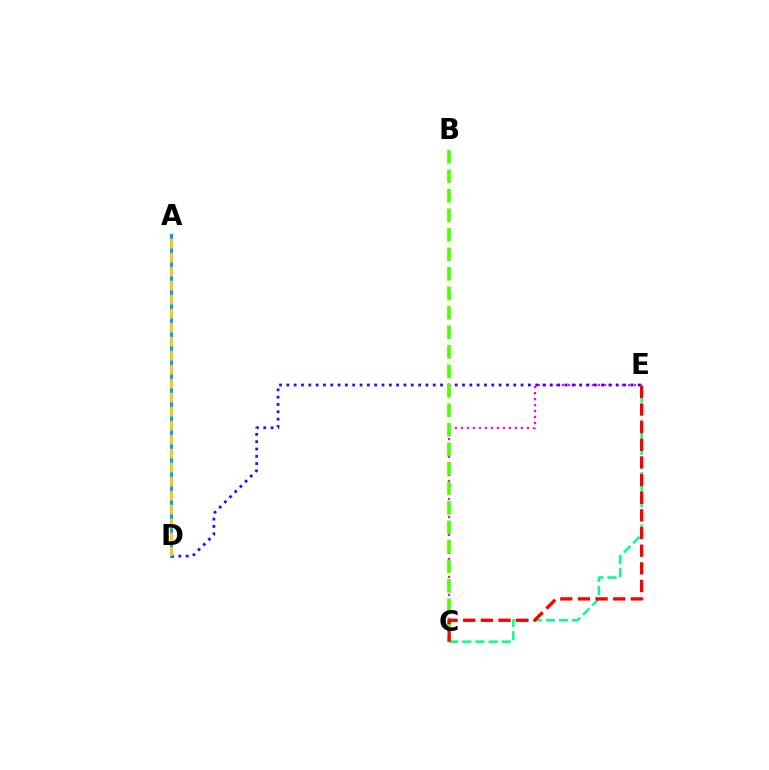{('C', 'E'): [{'color': '#ff00ed', 'line_style': 'dotted', 'thickness': 1.63}, {'color': '#00ff86', 'line_style': 'dashed', 'thickness': 1.78}, {'color': '#ff0000', 'line_style': 'dashed', 'thickness': 2.4}], ('A', 'D'): [{'color': '#009eff', 'line_style': 'solid', 'thickness': 2.16}, {'color': '#ffd500', 'line_style': 'dashed', 'thickness': 1.9}], ('D', 'E'): [{'color': '#3700ff', 'line_style': 'dotted', 'thickness': 1.99}], ('B', 'C'): [{'color': '#4fff00', 'line_style': 'dashed', 'thickness': 2.65}]}